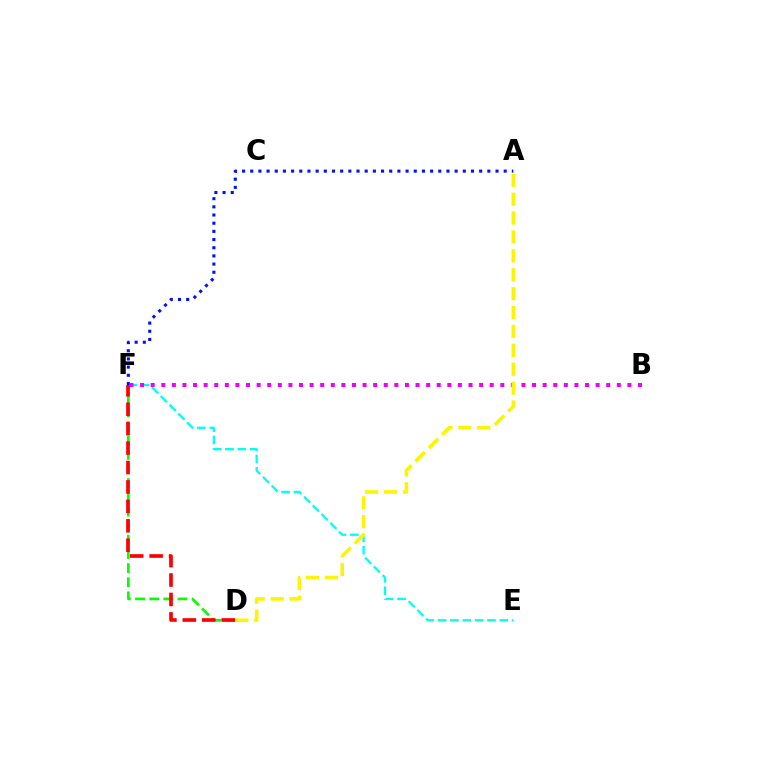{('D', 'F'): [{'color': '#08ff00', 'line_style': 'dashed', 'thickness': 1.92}, {'color': '#ff0000', 'line_style': 'dashed', 'thickness': 2.64}], ('E', 'F'): [{'color': '#00fff6', 'line_style': 'dashed', 'thickness': 1.68}], ('A', 'F'): [{'color': '#0010ff', 'line_style': 'dotted', 'thickness': 2.22}], ('B', 'F'): [{'color': '#ee00ff', 'line_style': 'dotted', 'thickness': 2.88}], ('A', 'D'): [{'color': '#fcf500', 'line_style': 'dashed', 'thickness': 2.57}]}